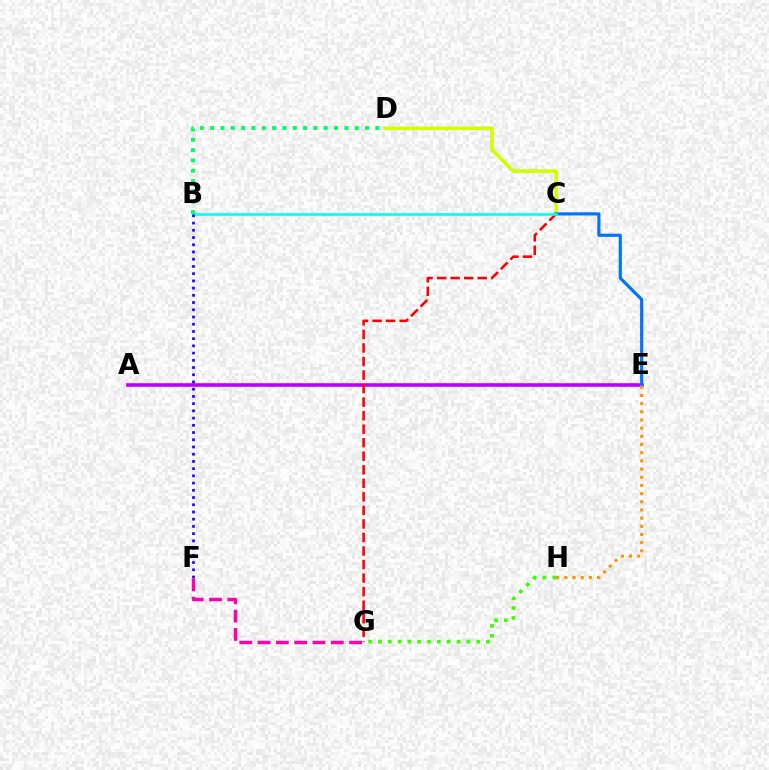{('C', 'D'): [{'color': '#d1ff00', 'line_style': 'solid', 'thickness': 2.58}], ('A', 'E'): [{'color': '#b900ff', 'line_style': 'solid', 'thickness': 2.57}], ('F', 'G'): [{'color': '#ff00ac', 'line_style': 'dashed', 'thickness': 2.49}], ('B', 'D'): [{'color': '#00ff5c', 'line_style': 'dotted', 'thickness': 2.8}], ('C', 'G'): [{'color': '#ff0000', 'line_style': 'dashed', 'thickness': 1.84}], ('C', 'E'): [{'color': '#0074ff', 'line_style': 'solid', 'thickness': 2.28}], ('B', 'C'): [{'color': '#00fff6', 'line_style': 'solid', 'thickness': 1.9}], ('E', 'H'): [{'color': '#ff9400', 'line_style': 'dotted', 'thickness': 2.22}], ('B', 'F'): [{'color': '#2500ff', 'line_style': 'dotted', 'thickness': 1.96}], ('G', 'H'): [{'color': '#3dff00', 'line_style': 'dotted', 'thickness': 2.67}]}